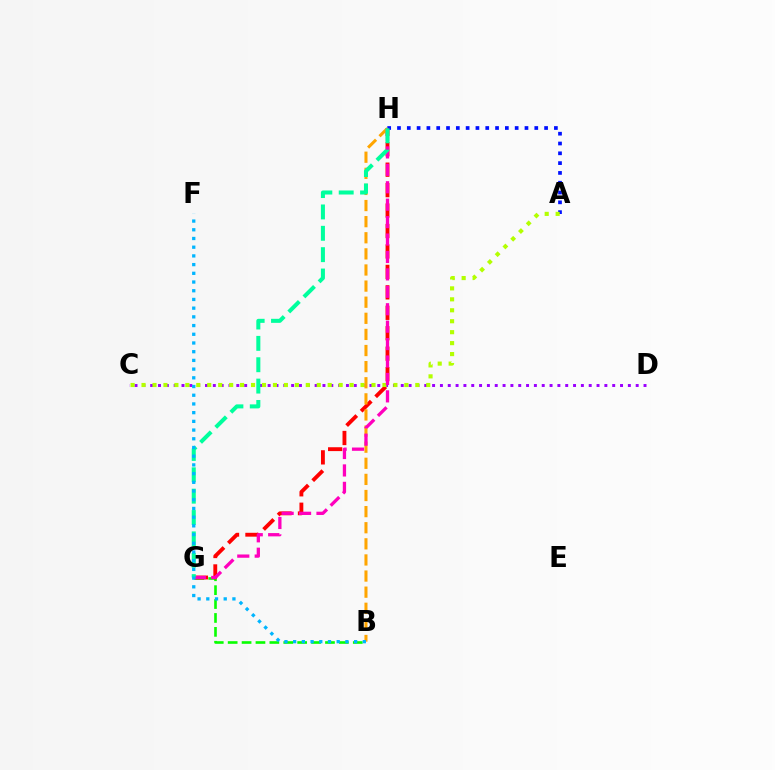{('B', 'G'): [{'color': '#08ff00', 'line_style': 'dashed', 'thickness': 1.89}], ('G', 'H'): [{'color': '#ff0000', 'line_style': 'dashed', 'thickness': 2.78}, {'color': '#ff00bd', 'line_style': 'dashed', 'thickness': 2.37}, {'color': '#00ff9d', 'line_style': 'dashed', 'thickness': 2.9}], ('A', 'H'): [{'color': '#0010ff', 'line_style': 'dotted', 'thickness': 2.66}], ('C', 'D'): [{'color': '#9b00ff', 'line_style': 'dotted', 'thickness': 2.13}], ('A', 'C'): [{'color': '#b3ff00', 'line_style': 'dotted', 'thickness': 2.98}], ('B', 'H'): [{'color': '#ffa500', 'line_style': 'dashed', 'thickness': 2.19}], ('B', 'F'): [{'color': '#00b5ff', 'line_style': 'dotted', 'thickness': 2.37}]}